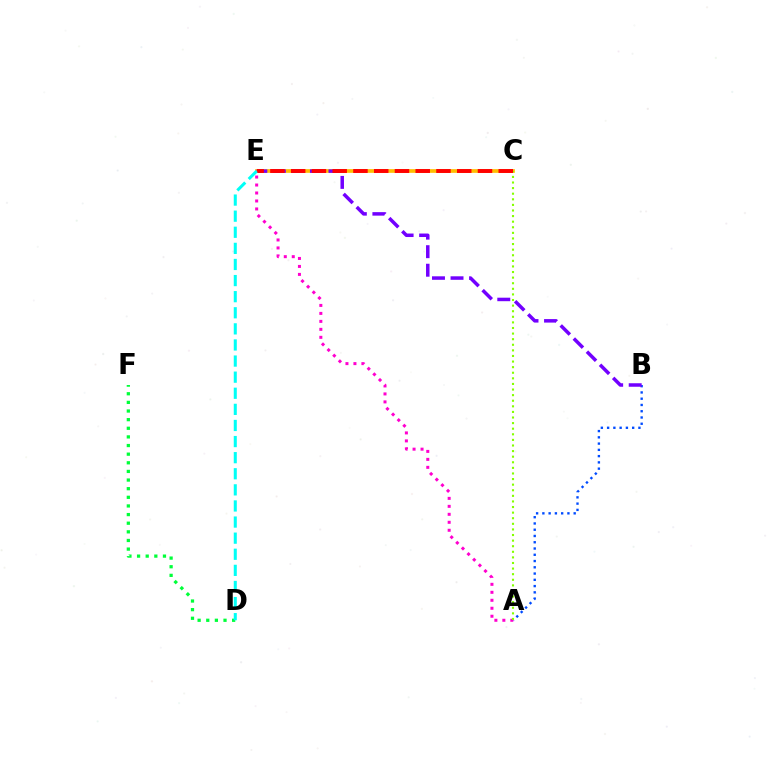{('A', 'B'): [{'color': '#004bff', 'line_style': 'dotted', 'thickness': 1.7}], ('A', 'E'): [{'color': '#ff00cf', 'line_style': 'dotted', 'thickness': 2.17}], ('C', 'E'): [{'color': '#ffbd00', 'line_style': 'solid', 'thickness': 2.66}, {'color': '#ff0000', 'line_style': 'dashed', 'thickness': 2.82}], ('B', 'E'): [{'color': '#7200ff', 'line_style': 'dashed', 'thickness': 2.52}], ('D', 'F'): [{'color': '#00ff39', 'line_style': 'dotted', 'thickness': 2.34}], ('A', 'C'): [{'color': '#84ff00', 'line_style': 'dotted', 'thickness': 1.52}], ('D', 'E'): [{'color': '#00fff6', 'line_style': 'dashed', 'thickness': 2.19}]}